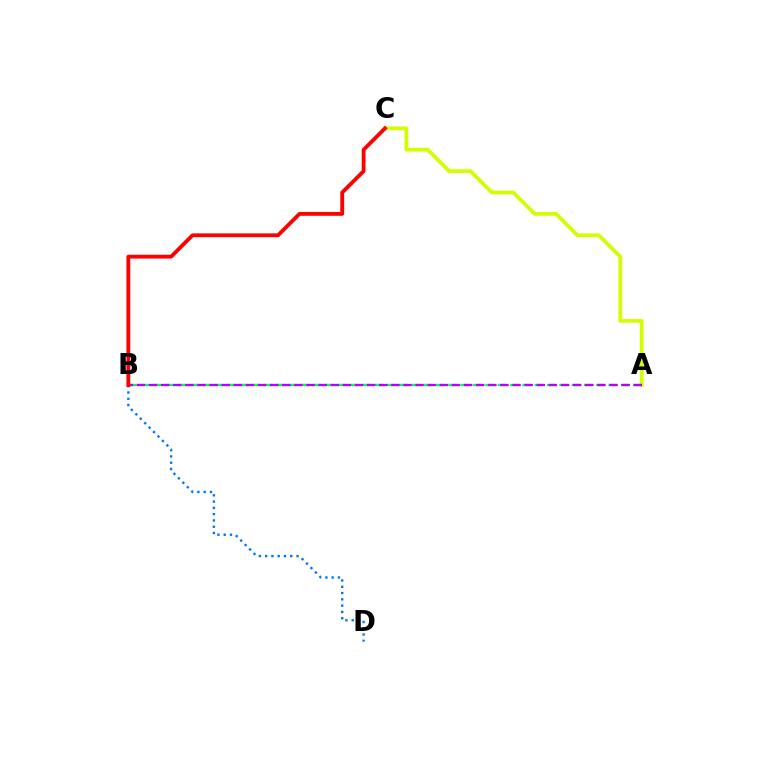{('A', 'C'): [{'color': '#d1ff00', 'line_style': 'solid', 'thickness': 2.71}], ('A', 'B'): [{'color': '#00ff5c', 'line_style': 'dashed', 'thickness': 1.67}, {'color': '#b900ff', 'line_style': 'dashed', 'thickness': 1.65}], ('B', 'D'): [{'color': '#0074ff', 'line_style': 'dotted', 'thickness': 1.71}], ('B', 'C'): [{'color': '#ff0000', 'line_style': 'solid', 'thickness': 2.76}]}